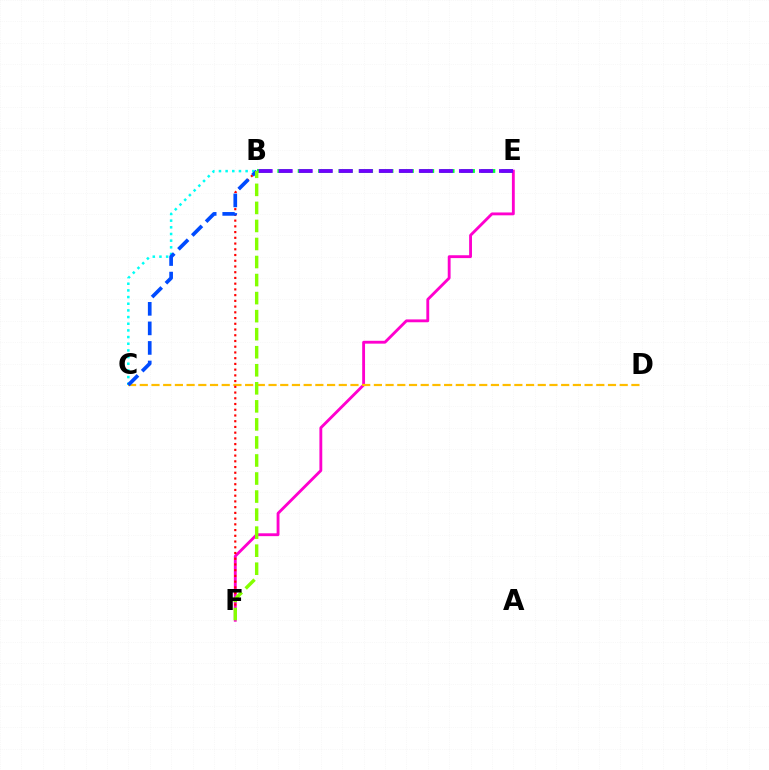{('B', 'E'): [{'color': '#00ff39', 'line_style': 'dashed', 'thickness': 2.77}, {'color': '#7200ff', 'line_style': 'dashed', 'thickness': 2.72}], ('E', 'F'): [{'color': '#ff00cf', 'line_style': 'solid', 'thickness': 2.05}], ('B', 'C'): [{'color': '#00fff6', 'line_style': 'dotted', 'thickness': 1.81}, {'color': '#004bff', 'line_style': 'dashed', 'thickness': 2.66}], ('C', 'D'): [{'color': '#ffbd00', 'line_style': 'dashed', 'thickness': 1.59}], ('B', 'F'): [{'color': '#ff0000', 'line_style': 'dotted', 'thickness': 1.56}, {'color': '#84ff00', 'line_style': 'dashed', 'thickness': 2.45}]}